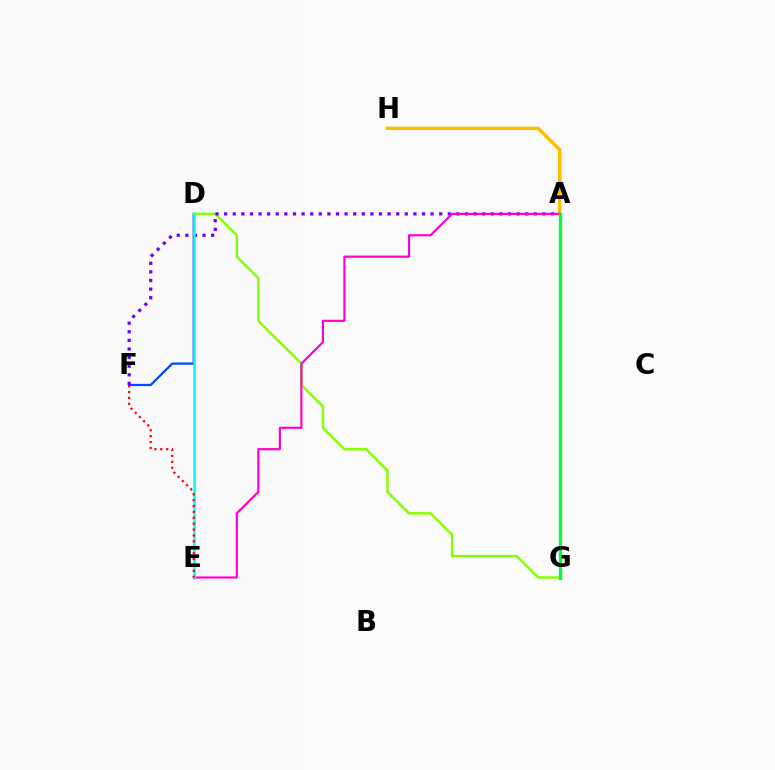{('D', 'F'): [{'color': '#004bff', 'line_style': 'solid', 'thickness': 1.62}], ('A', 'H'): [{'color': '#ffbd00', 'line_style': 'solid', 'thickness': 2.46}], ('D', 'G'): [{'color': '#84ff00', 'line_style': 'solid', 'thickness': 1.77}], ('A', 'F'): [{'color': '#7200ff', 'line_style': 'dotted', 'thickness': 2.34}], ('A', 'E'): [{'color': '#ff00cf', 'line_style': 'solid', 'thickness': 1.56}], ('D', 'E'): [{'color': '#00fff6', 'line_style': 'solid', 'thickness': 1.87}], ('A', 'G'): [{'color': '#00ff39', 'line_style': 'solid', 'thickness': 2.4}], ('E', 'F'): [{'color': '#ff0000', 'line_style': 'dotted', 'thickness': 1.6}]}